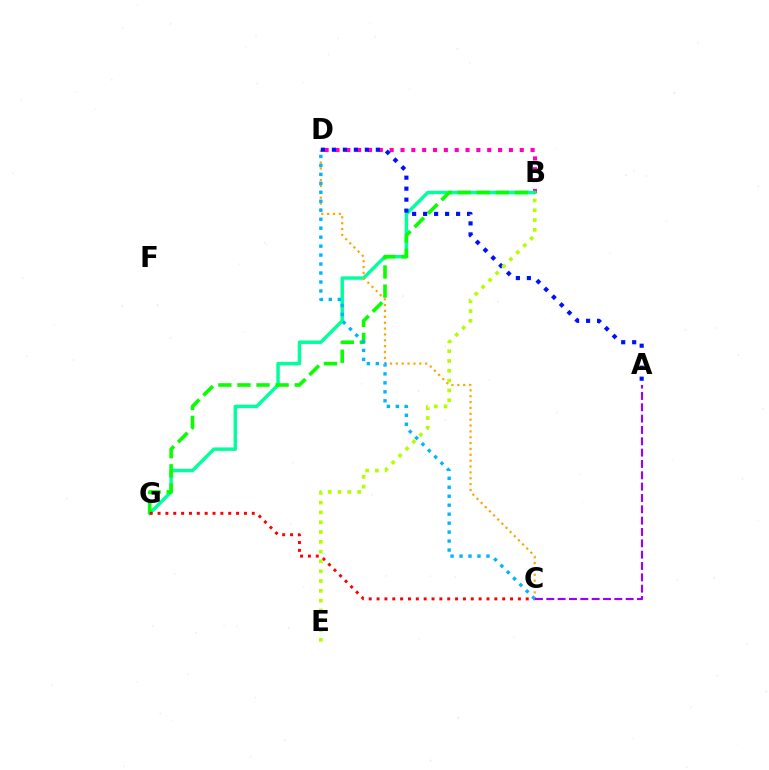{('B', 'D'): [{'color': '#ff00bd', 'line_style': 'dotted', 'thickness': 2.95}], ('B', 'G'): [{'color': '#00ff9d', 'line_style': 'solid', 'thickness': 2.48}, {'color': '#08ff00', 'line_style': 'dashed', 'thickness': 2.59}], ('C', 'D'): [{'color': '#ffa500', 'line_style': 'dotted', 'thickness': 1.59}, {'color': '#00b5ff', 'line_style': 'dotted', 'thickness': 2.44}], ('C', 'G'): [{'color': '#ff0000', 'line_style': 'dotted', 'thickness': 2.13}], ('A', 'C'): [{'color': '#9b00ff', 'line_style': 'dashed', 'thickness': 1.54}], ('A', 'D'): [{'color': '#0010ff', 'line_style': 'dotted', 'thickness': 2.99}], ('B', 'E'): [{'color': '#b3ff00', 'line_style': 'dotted', 'thickness': 2.66}]}